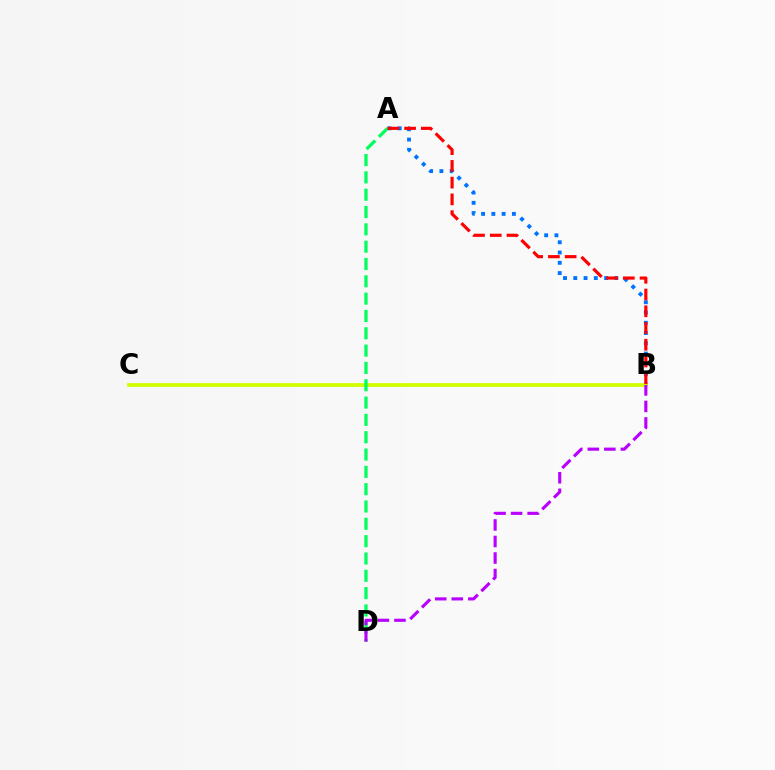{('A', 'B'): [{'color': '#0074ff', 'line_style': 'dotted', 'thickness': 2.79}, {'color': '#ff0000', 'line_style': 'dashed', 'thickness': 2.27}], ('B', 'C'): [{'color': '#d1ff00', 'line_style': 'solid', 'thickness': 2.72}], ('A', 'D'): [{'color': '#00ff5c', 'line_style': 'dashed', 'thickness': 2.35}], ('B', 'D'): [{'color': '#b900ff', 'line_style': 'dashed', 'thickness': 2.25}]}